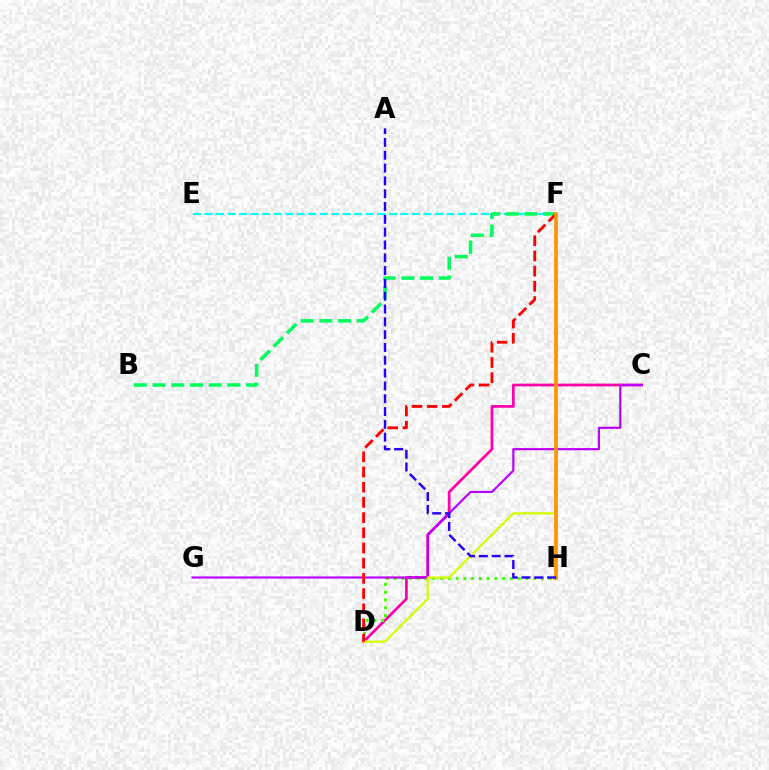{('C', 'D'): [{'color': '#ff00ac', 'line_style': 'solid', 'thickness': 1.98}], ('D', 'H'): [{'color': '#3dff00', 'line_style': 'dotted', 'thickness': 2.11}], ('E', 'F'): [{'color': '#00fff6', 'line_style': 'dashed', 'thickness': 1.56}], ('F', 'H'): [{'color': '#0074ff', 'line_style': 'dotted', 'thickness': 1.69}, {'color': '#ff9400', 'line_style': 'solid', 'thickness': 2.64}], ('B', 'F'): [{'color': '#00ff5c', 'line_style': 'dashed', 'thickness': 2.54}], ('C', 'G'): [{'color': '#b900ff', 'line_style': 'solid', 'thickness': 1.56}], ('D', 'F'): [{'color': '#d1ff00', 'line_style': 'solid', 'thickness': 1.59}, {'color': '#ff0000', 'line_style': 'dashed', 'thickness': 2.06}], ('A', 'H'): [{'color': '#2500ff', 'line_style': 'dashed', 'thickness': 1.74}]}